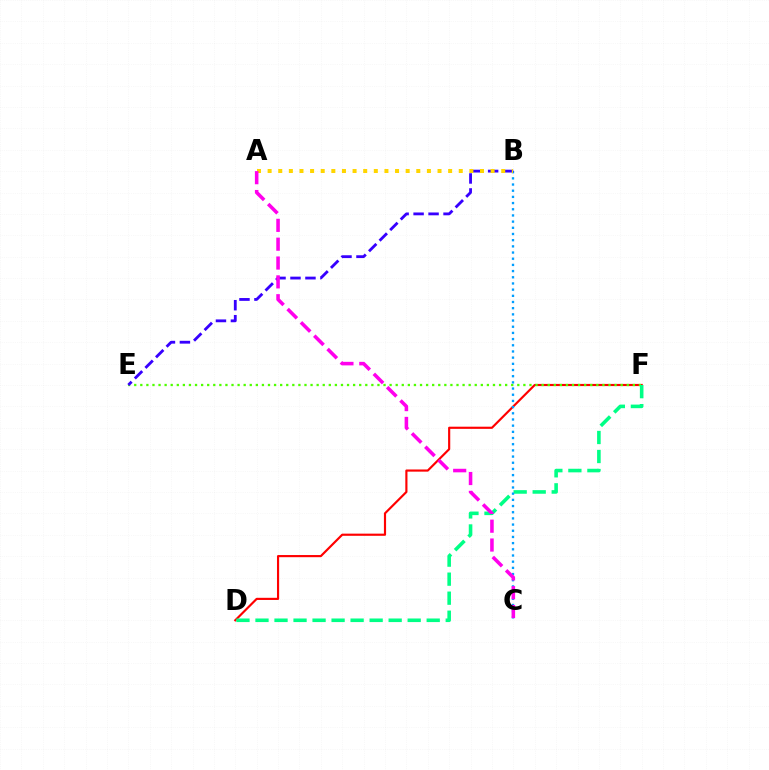{('D', 'F'): [{'color': '#ff0000', 'line_style': 'solid', 'thickness': 1.56}, {'color': '#00ff86', 'line_style': 'dashed', 'thickness': 2.58}], ('E', 'F'): [{'color': '#4fff00', 'line_style': 'dotted', 'thickness': 1.65}], ('B', 'C'): [{'color': '#009eff', 'line_style': 'dotted', 'thickness': 1.68}], ('B', 'E'): [{'color': '#3700ff', 'line_style': 'dashed', 'thickness': 2.03}], ('A', 'B'): [{'color': '#ffd500', 'line_style': 'dotted', 'thickness': 2.89}], ('A', 'C'): [{'color': '#ff00ed', 'line_style': 'dashed', 'thickness': 2.56}]}